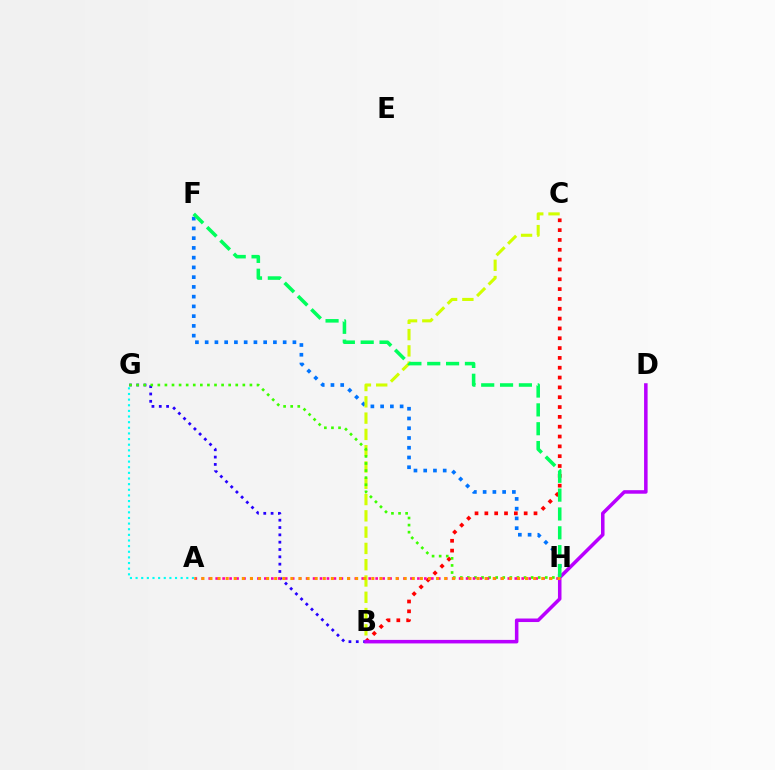{('B', 'C'): [{'color': '#ff0000', 'line_style': 'dotted', 'thickness': 2.67}, {'color': '#d1ff00', 'line_style': 'dashed', 'thickness': 2.21}], ('F', 'H'): [{'color': '#0074ff', 'line_style': 'dotted', 'thickness': 2.65}, {'color': '#00ff5c', 'line_style': 'dashed', 'thickness': 2.56}], ('A', 'G'): [{'color': '#00fff6', 'line_style': 'dotted', 'thickness': 1.53}], ('B', 'G'): [{'color': '#2500ff', 'line_style': 'dotted', 'thickness': 1.99}], ('G', 'H'): [{'color': '#3dff00', 'line_style': 'dotted', 'thickness': 1.92}], ('B', 'D'): [{'color': '#b900ff', 'line_style': 'solid', 'thickness': 2.54}], ('A', 'H'): [{'color': '#ff00ac', 'line_style': 'dotted', 'thickness': 1.89}, {'color': '#ff9400', 'line_style': 'dotted', 'thickness': 2.2}]}